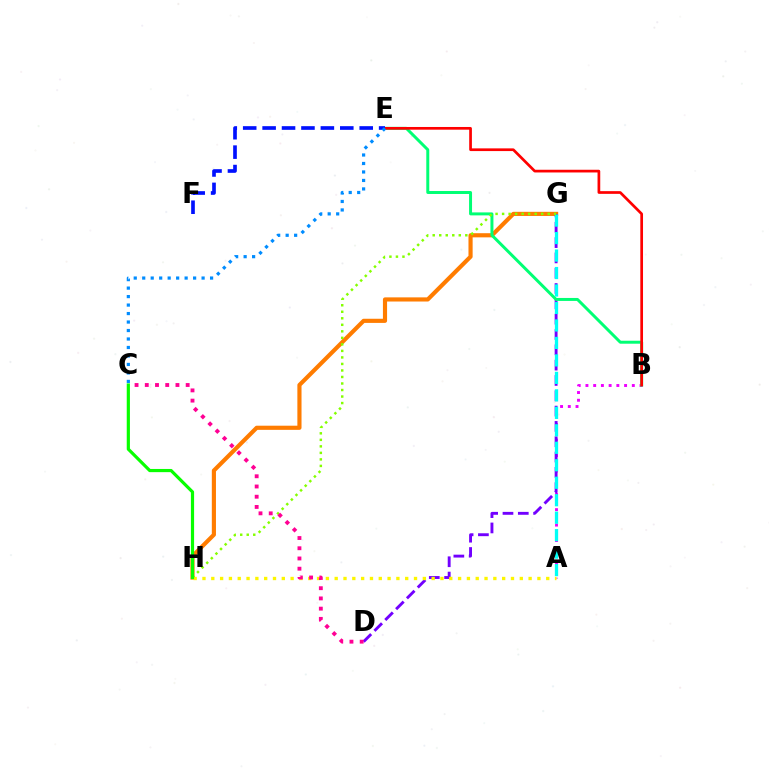{('G', 'H'): [{'color': '#ff7c00', 'line_style': 'solid', 'thickness': 2.99}, {'color': '#84ff00', 'line_style': 'dotted', 'thickness': 1.77}], ('A', 'B'): [{'color': '#ee00ff', 'line_style': 'dotted', 'thickness': 2.1}], ('D', 'G'): [{'color': '#7200ff', 'line_style': 'dashed', 'thickness': 2.08}], ('B', 'E'): [{'color': '#00ff74', 'line_style': 'solid', 'thickness': 2.14}, {'color': '#ff0000', 'line_style': 'solid', 'thickness': 1.95}], ('A', 'G'): [{'color': '#00fff6', 'line_style': 'dashed', 'thickness': 2.37}], ('A', 'H'): [{'color': '#fcf500', 'line_style': 'dotted', 'thickness': 2.39}], ('E', 'F'): [{'color': '#0010ff', 'line_style': 'dashed', 'thickness': 2.64}], ('C', 'H'): [{'color': '#08ff00', 'line_style': 'solid', 'thickness': 2.3}], ('C', 'E'): [{'color': '#008cff', 'line_style': 'dotted', 'thickness': 2.3}], ('C', 'D'): [{'color': '#ff0094', 'line_style': 'dotted', 'thickness': 2.78}]}